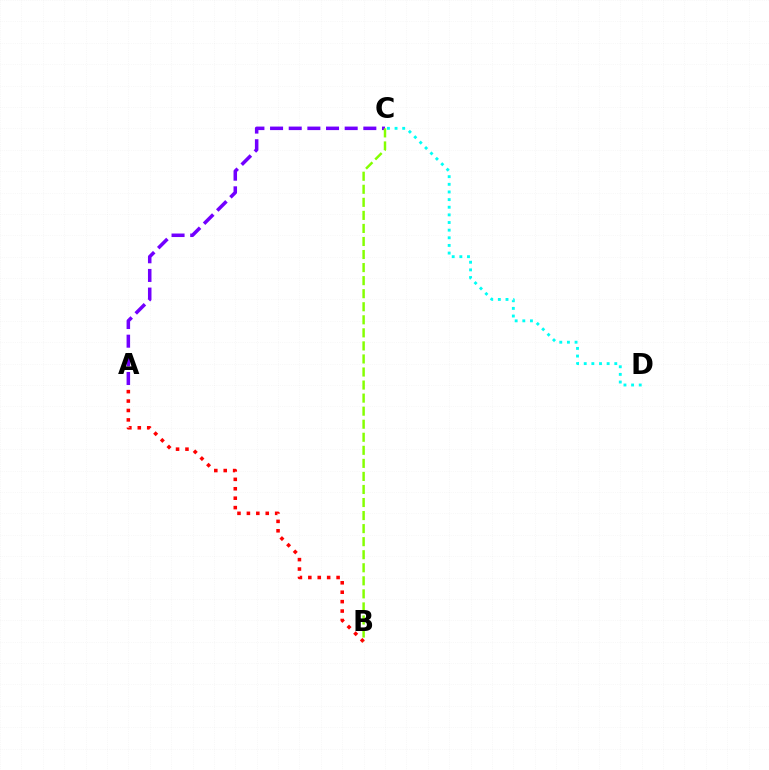{('C', 'D'): [{'color': '#00fff6', 'line_style': 'dotted', 'thickness': 2.08}], ('A', 'B'): [{'color': '#ff0000', 'line_style': 'dotted', 'thickness': 2.56}], ('A', 'C'): [{'color': '#7200ff', 'line_style': 'dashed', 'thickness': 2.53}], ('B', 'C'): [{'color': '#84ff00', 'line_style': 'dashed', 'thickness': 1.77}]}